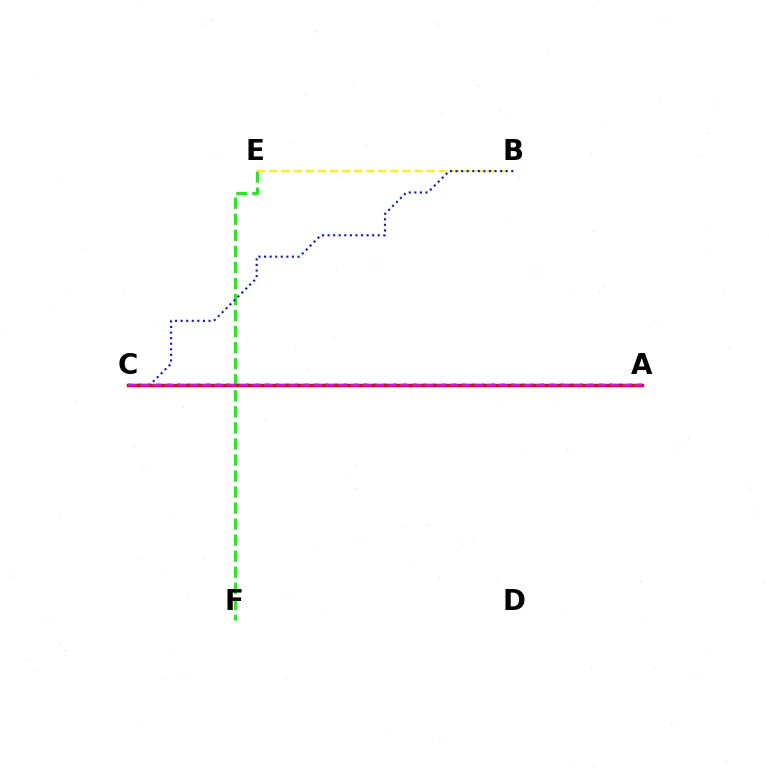{('E', 'F'): [{'color': '#08ff00', 'line_style': 'dashed', 'thickness': 2.18}], ('B', 'E'): [{'color': '#fcf500', 'line_style': 'dashed', 'thickness': 1.65}], ('B', 'C'): [{'color': '#0010ff', 'line_style': 'dotted', 'thickness': 1.51}], ('A', 'C'): [{'color': '#00fff6', 'line_style': 'dotted', 'thickness': 2.67}, {'color': '#ff0000', 'line_style': 'solid', 'thickness': 2.44}, {'color': '#ee00ff', 'line_style': 'dashed', 'thickness': 1.68}]}